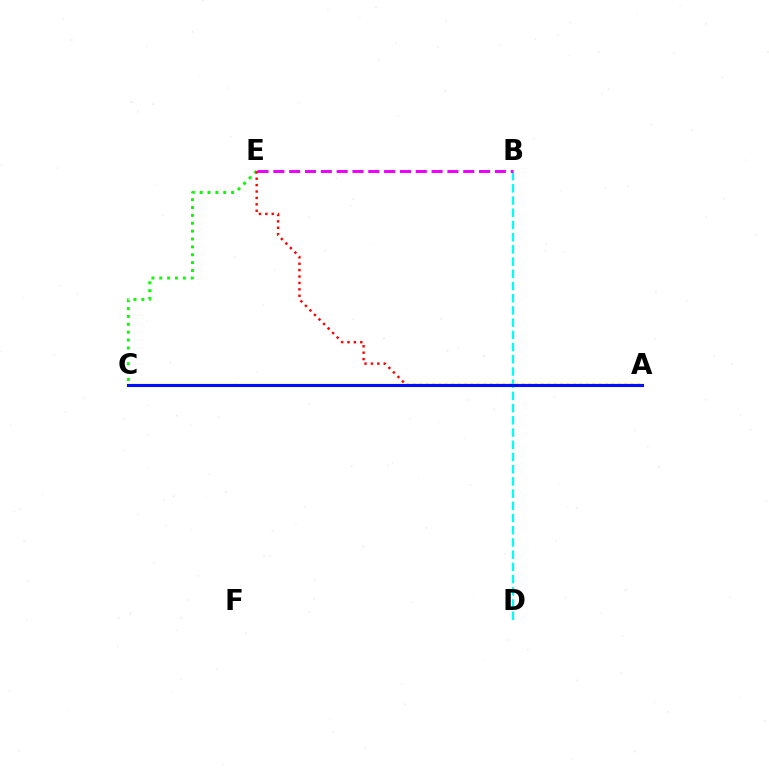{('C', 'E'): [{'color': '#08ff00', 'line_style': 'dotted', 'thickness': 2.14}], ('A', 'E'): [{'color': '#ff0000', 'line_style': 'dotted', 'thickness': 1.74}], ('B', 'D'): [{'color': '#00fff6', 'line_style': 'dashed', 'thickness': 1.66}], ('A', 'C'): [{'color': '#fcf500', 'line_style': 'solid', 'thickness': 1.79}, {'color': '#0010ff', 'line_style': 'solid', 'thickness': 2.21}], ('B', 'E'): [{'color': '#ee00ff', 'line_style': 'dashed', 'thickness': 2.15}]}